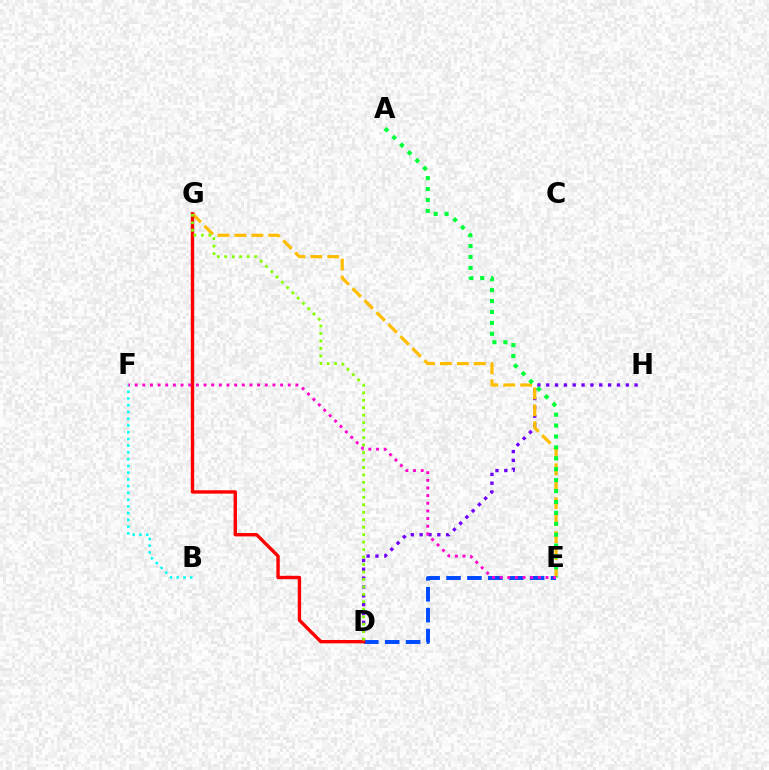{('B', 'F'): [{'color': '#00fff6', 'line_style': 'dotted', 'thickness': 1.83}], ('D', 'E'): [{'color': '#004bff', 'line_style': 'dashed', 'thickness': 2.84}], ('D', 'H'): [{'color': '#7200ff', 'line_style': 'dotted', 'thickness': 2.4}], ('E', 'G'): [{'color': '#ffbd00', 'line_style': 'dashed', 'thickness': 2.3}], ('A', 'E'): [{'color': '#00ff39', 'line_style': 'dotted', 'thickness': 2.96}], ('D', 'G'): [{'color': '#ff0000', 'line_style': 'solid', 'thickness': 2.43}, {'color': '#84ff00', 'line_style': 'dotted', 'thickness': 2.03}], ('E', 'F'): [{'color': '#ff00cf', 'line_style': 'dotted', 'thickness': 2.08}]}